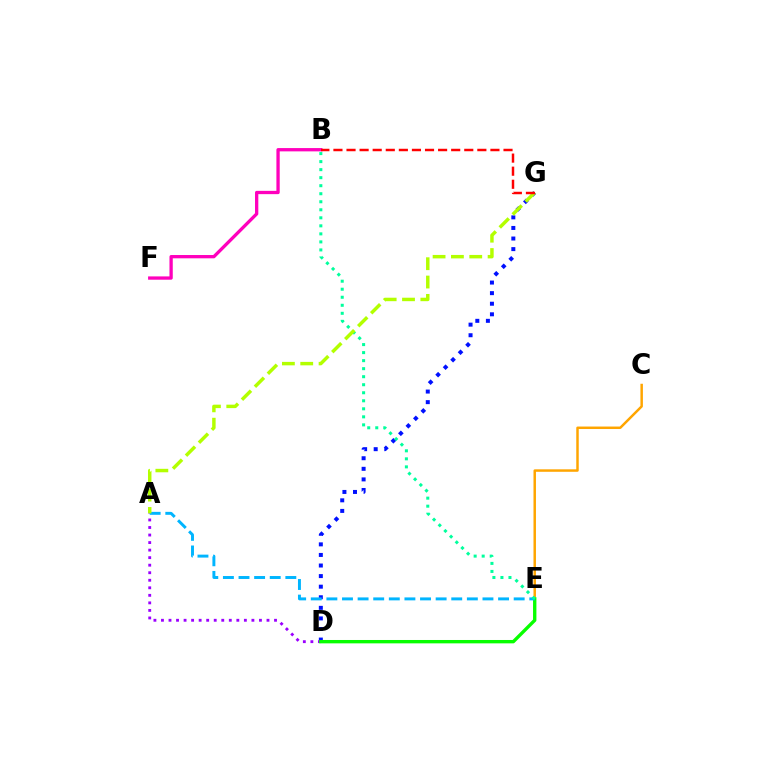{('D', 'G'): [{'color': '#0010ff', 'line_style': 'dotted', 'thickness': 2.87}], ('C', 'E'): [{'color': '#ffa500', 'line_style': 'solid', 'thickness': 1.78}], ('B', 'F'): [{'color': '#ff00bd', 'line_style': 'solid', 'thickness': 2.38}], ('A', 'D'): [{'color': '#9b00ff', 'line_style': 'dotted', 'thickness': 2.05}], ('D', 'E'): [{'color': '#08ff00', 'line_style': 'solid', 'thickness': 2.42}], ('A', 'E'): [{'color': '#00b5ff', 'line_style': 'dashed', 'thickness': 2.12}], ('B', 'E'): [{'color': '#00ff9d', 'line_style': 'dotted', 'thickness': 2.18}], ('A', 'G'): [{'color': '#b3ff00', 'line_style': 'dashed', 'thickness': 2.49}], ('B', 'G'): [{'color': '#ff0000', 'line_style': 'dashed', 'thickness': 1.78}]}